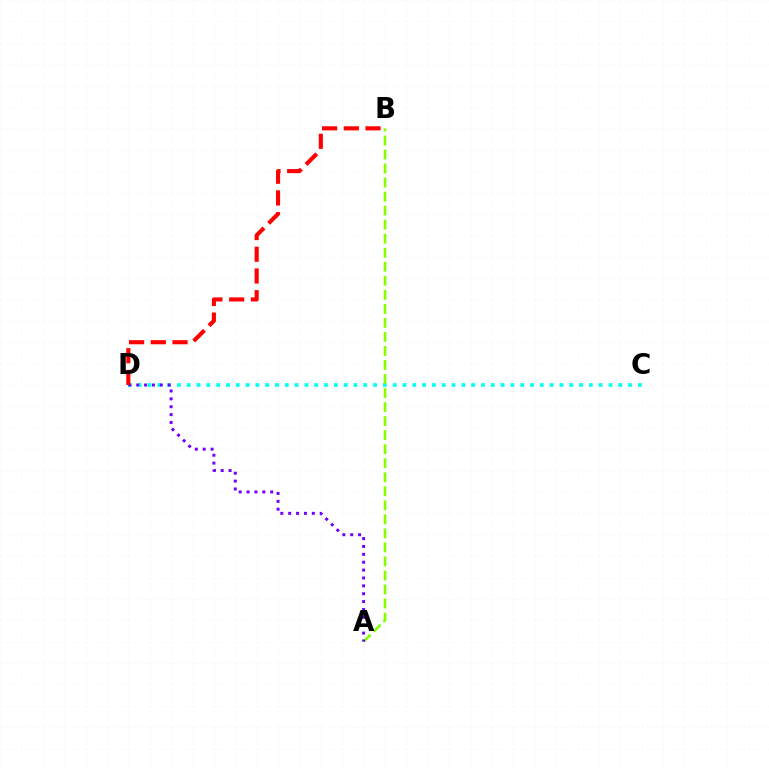{('C', 'D'): [{'color': '#00fff6', 'line_style': 'dotted', 'thickness': 2.66}], ('A', 'B'): [{'color': '#84ff00', 'line_style': 'dashed', 'thickness': 1.91}], ('A', 'D'): [{'color': '#7200ff', 'line_style': 'dotted', 'thickness': 2.14}], ('B', 'D'): [{'color': '#ff0000', 'line_style': 'dashed', 'thickness': 2.95}]}